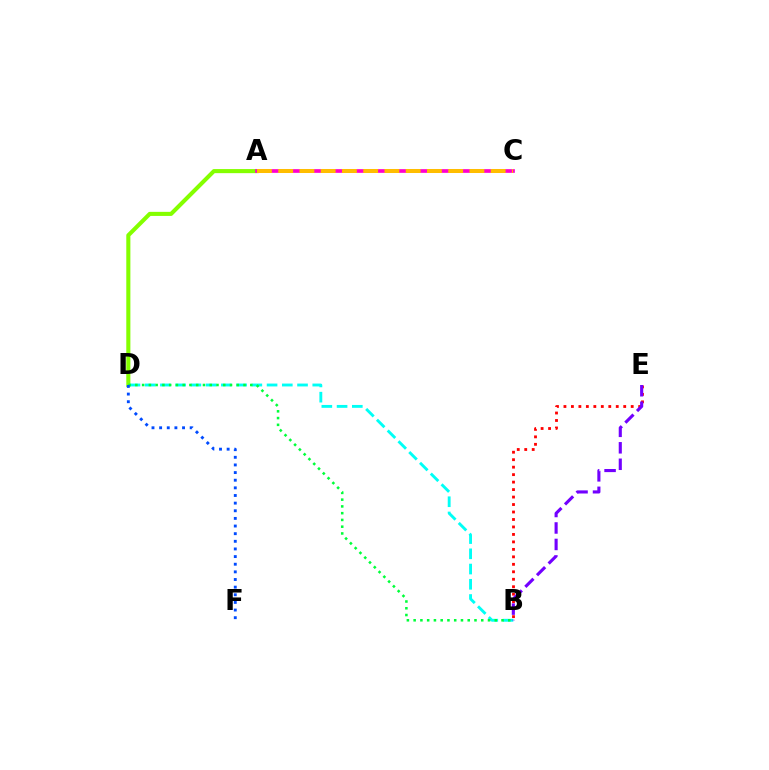{('A', 'D'): [{'color': '#84ff00', 'line_style': 'solid', 'thickness': 2.94}], ('B', 'D'): [{'color': '#00fff6', 'line_style': 'dashed', 'thickness': 2.07}, {'color': '#00ff39', 'line_style': 'dotted', 'thickness': 1.84}], ('A', 'C'): [{'color': '#ff00cf', 'line_style': 'solid', 'thickness': 2.66}, {'color': '#ffbd00', 'line_style': 'dashed', 'thickness': 2.89}], ('B', 'E'): [{'color': '#ff0000', 'line_style': 'dotted', 'thickness': 2.03}, {'color': '#7200ff', 'line_style': 'dashed', 'thickness': 2.24}], ('D', 'F'): [{'color': '#004bff', 'line_style': 'dotted', 'thickness': 2.08}]}